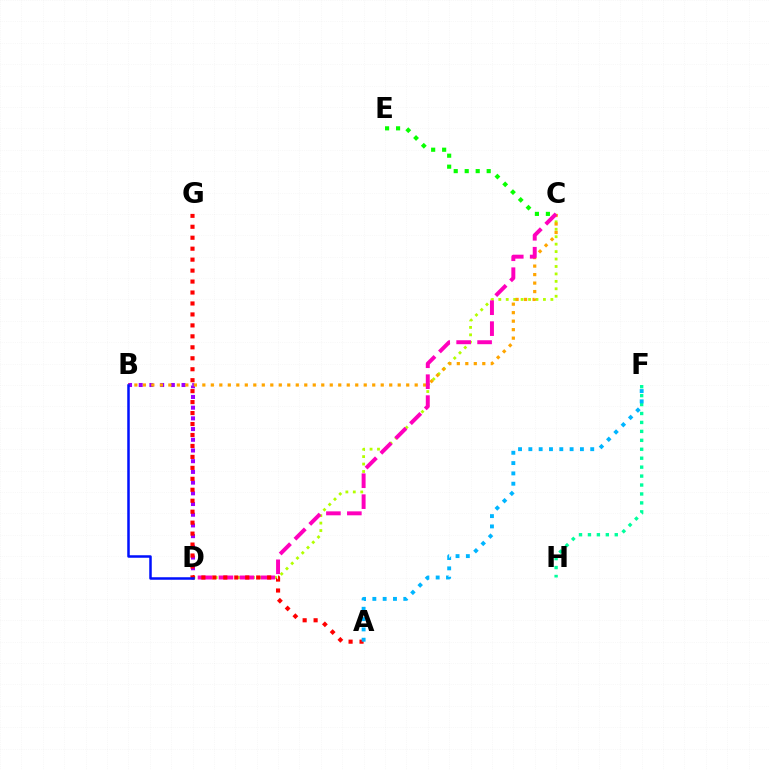{('C', 'D'): [{'color': '#b3ff00', 'line_style': 'dotted', 'thickness': 2.02}, {'color': '#ff00bd', 'line_style': 'dashed', 'thickness': 2.84}], ('B', 'D'): [{'color': '#9b00ff', 'line_style': 'dotted', 'thickness': 2.91}, {'color': '#0010ff', 'line_style': 'solid', 'thickness': 1.8}], ('F', 'H'): [{'color': '#00ff9d', 'line_style': 'dotted', 'thickness': 2.43}], ('B', 'C'): [{'color': '#ffa500', 'line_style': 'dotted', 'thickness': 2.31}], ('C', 'E'): [{'color': '#08ff00', 'line_style': 'dotted', 'thickness': 2.99}], ('A', 'G'): [{'color': '#ff0000', 'line_style': 'dotted', 'thickness': 2.98}], ('A', 'F'): [{'color': '#00b5ff', 'line_style': 'dotted', 'thickness': 2.8}]}